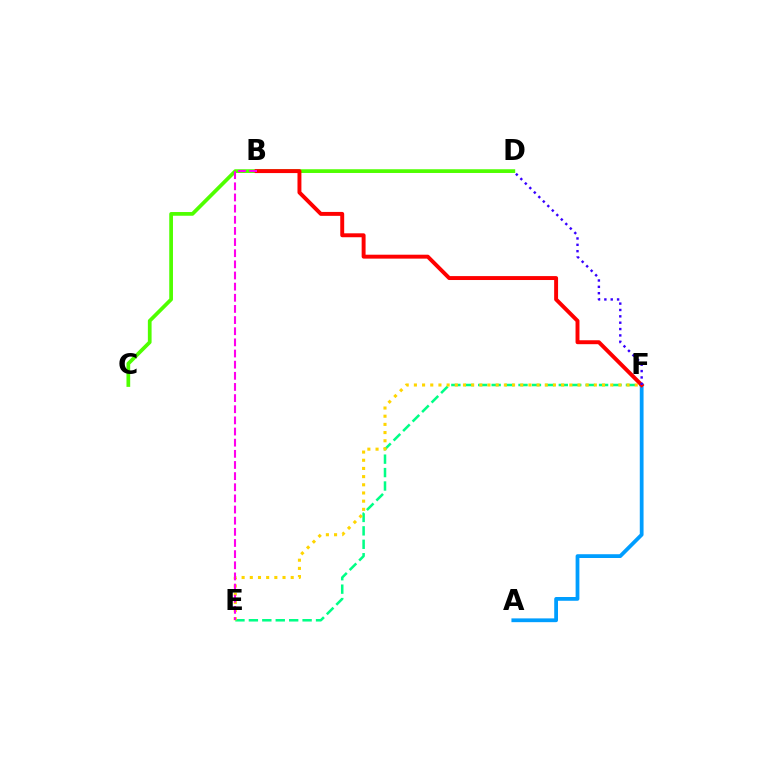{('E', 'F'): [{'color': '#00ff86', 'line_style': 'dashed', 'thickness': 1.82}, {'color': '#ffd500', 'line_style': 'dotted', 'thickness': 2.22}], ('C', 'D'): [{'color': '#4fff00', 'line_style': 'solid', 'thickness': 2.68}], ('A', 'F'): [{'color': '#009eff', 'line_style': 'solid', 'thickness': 2.72}], ('B', 'F'): [{'color': '#ff0000', 'line_style': 'solid', 'thickness': 2.83}], ('B', 'E'): [{'color': '#ff00ed', 'line_style': 'dashed', 'thickness': 1.51}], ('D', 'F'): [{'color': '#3700ff', 'line_style': 'dotted', 'thickness': 1.73}]}